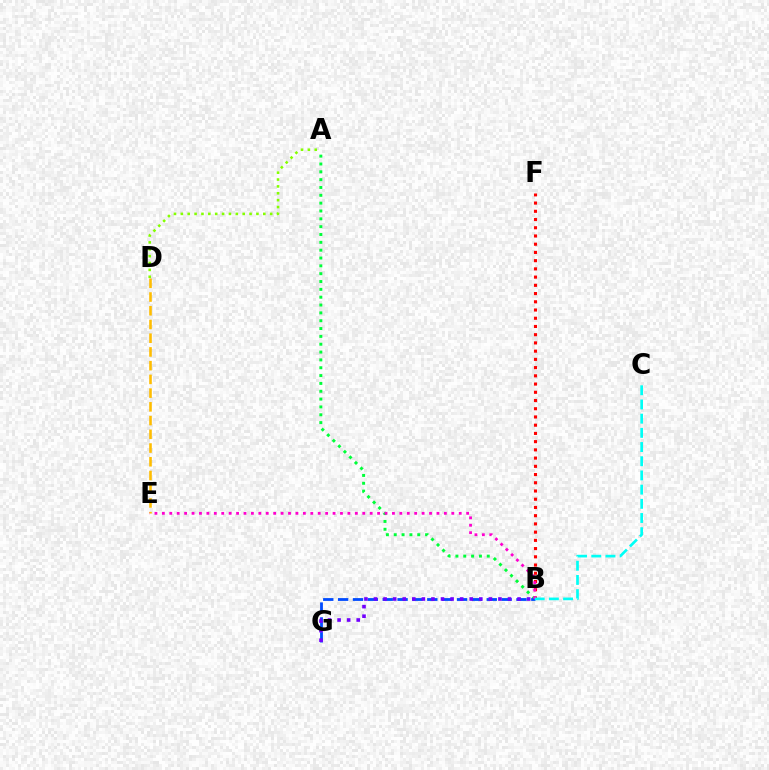{('A', 'B'): [{'color': '#00ff39', 'line_style': 'dotted', 'thickness': 2.13}], ('A', 'D'): [{'color': '#84ff00', 'line_style': 'dotted', 'thickness': 1.87}], ('D', 'E'): [{'color': '#ffbd00', 'line_style': 'dashed', 'thickness': 1.86}], ('B', 'F'): [{'color': '#ff0000', 'line_style': 'dotted', 'thickness': 2.24}], ('B', 'G'): [{'color': '#004bff', 'line_style': 'dashed', 'thickness': 2.02}, {'color': '#7200ff', 'line_style': 'dotted', 'thickness': 2.6}], ('B', 'E'): [{'color': '#ff00cf', 'line_style': 'dotted', 'thickness': 2.02}], ('B', 'C'): [{'color': '#00fff6', 'line_style': 'dashed', 'thickness': 1.93}]}